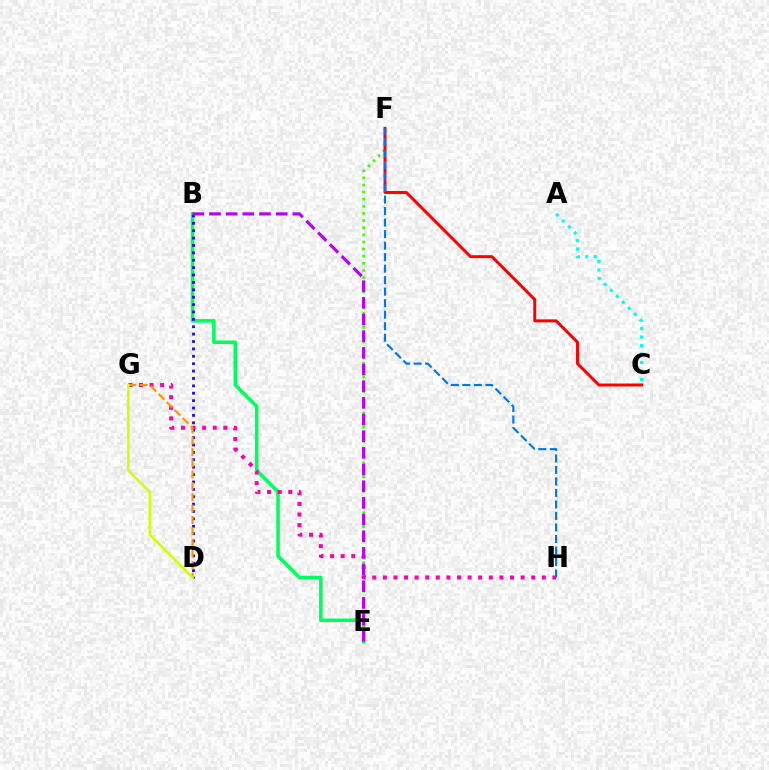{('B', 'E'): [{'color': '#00ff5c', 'line_style': 'solid', 'thickness': 2.55}, {'color': '#b900ff', 'line_style': 'dashed', 'thickness': 2.26}], ('E', 'F'): [{'color': '#3dff00', 'line_style': 'dotted', 'thickness': 1.94}], ('G', 'H'): [{'color': '#ff00ac', 'line_style': 'dotted', 'thickness': 2.88}], ('C', 'F'): [{'color': '#ff0000', 'line_style': 'solid', 'thickness': 2.13}], ('A', 'C'): [{'color': '#00fff6', 'line_style': 'dotted', 'thickness': 2.3}], ('B', 'D'): [{'color': '#2500ff', 'line_style': 'dotted', 'thickness': 2.01}], ('D', 'G'): [{'color': '#ff9400', 'line_style': 'dashed', 'thickness': 1.54}, {'color': '#d1ff00', 'line_style': 'solid', 'thickness': 1.77}], ('F', 'H'): [{'color': '#0074ff', 'line_style': 'dashed', 'thickness': 1.56}]}